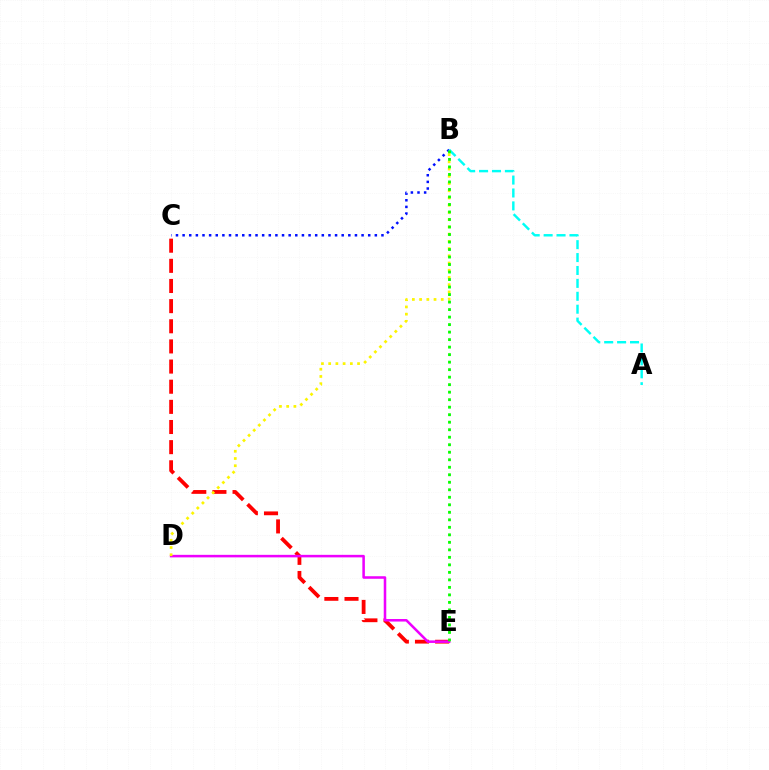{('C', 'E'): [{'color': '#ff0000', 'line_style': 'dashed', 'thickness': 2.74}], ('B', 'C'): [{'color': '#0010ff', 'line_style': 'dotted', 'thickness': 1.8}], ('D', 'E'): [{'color': '#ee00ff', 'line_style': 'solid', 'thickness': 1.83}], ('A', 'B'): [{'color': '#00fff6', 'line_style': 'dashed', 'thickness': 1.75}], ('B', 'D'): [{'color': '#fcf500', 'line_style': 'dotted', 'thickness': 1.96}], ('B', 'E'): [{'color': '#08ff00', 'line_style': 'dotted', 'thickness': 2.04}]}